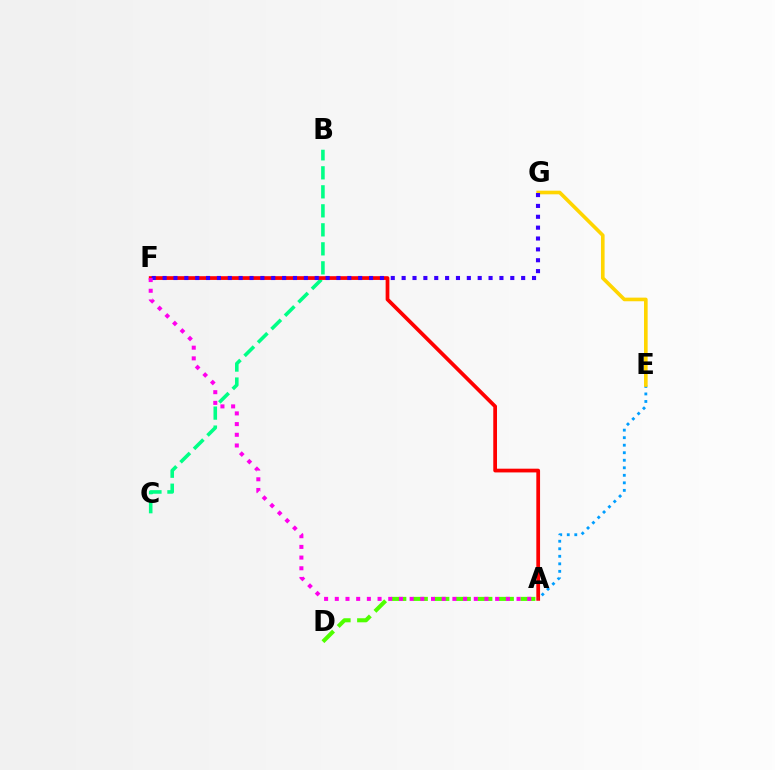{('A', 'E'): [{'color': '#009eff', 'line_style': 'dotted', 'thickness': 2.05}], ('A', 'D'): [{'color': '#4fff00', 'line_style': 'dashed', 'thickness': 2.92}], ('B', 'C'): [{'color': '#00ff86', 'line_style': 'dashed', 'thickness': 2.58}], ('E', 'G'): [{'color': '#ffd500', 'line_style': 'solid', 'thickness': 2.62}], ('A', 'F'): [{'color': '#ff0000', 'line_style': 'solid', 'thickness': 2.69}, {'color': '#ff00ed', 'line_style': 'dotted', 'thickness': 2.9}], ('F', 'G'): [{'color': '#3700ff', 'line_style': 'dotted', 'thickness': 2.95}]}